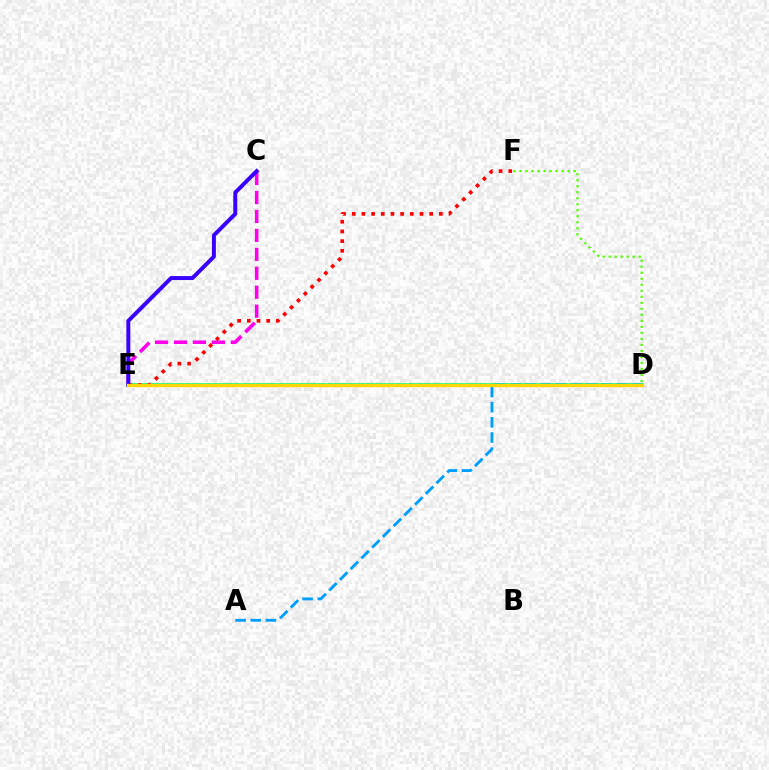{('D', 'E'): [{'color': '#00ff86', 'line_style': 'solid', 'thickness': 2.65}, {'color': '#ffd500', 'line_style': 'solid', 'thickness': 2.39}], ('C', 'E'): [{'color': '#ff00ed', 'line_style': 'dashed', 'thickness': 2.57}, {'color': '#3700ff', 'line_style': 'solid', 'thickness': 2.85}], ('A', 'D'): [{'color': '#009eff', 'line_style': 'dashed', 'thickness': 2.06}], ('E', 'F'): [{'color': '#ff0000', 'line_style': 'dotted', 'thickness': 2.63}], ('D', 'F'): [{'color': '#4fff00', 'line_style': 'dotted', 'thickness': 1.63}]}